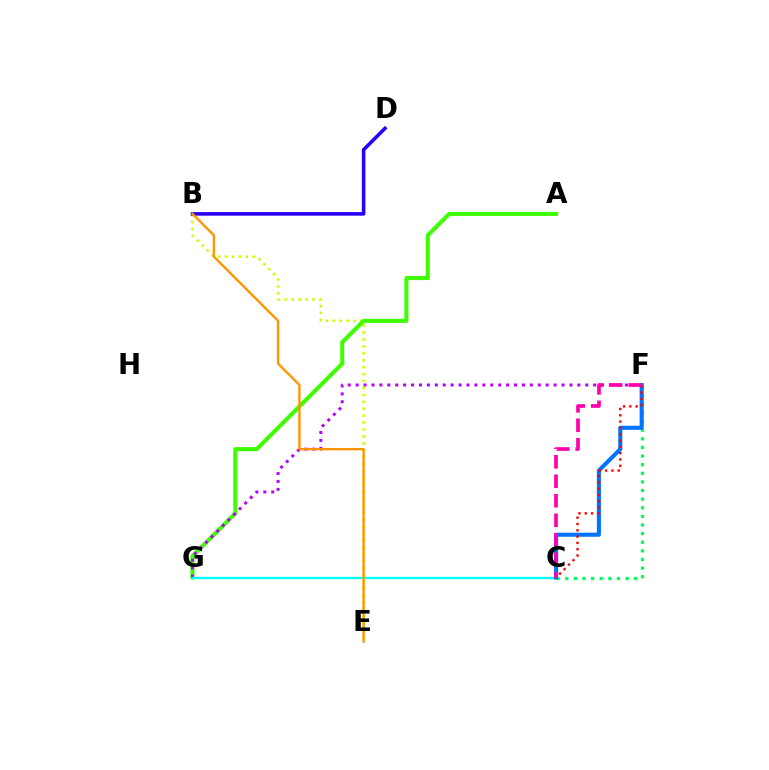{('B', 'E'): [{'color': '#d1ff00', 'line_style': 'dotted', 'thickness': 1.88}, {'color': '#ff9400', 'line_style': 'solid', 'thickness': 1.7}], ('A', 'G'): [{'color': '#3dff00', 'line_style': 'solid', 'thickness': 2.93}], ('F', 'G'): [{'color': '#b900ff', 'line_style': 'dotted', 'thickness': 2.15}], ('B', 'D'): [{'color': '#2500ff', 'line_style': 'solid', 'thickness': 2.57}], ('C', 'G'): [{'color': '#00fff6', 'line_style': 'solid', 'thickness': 1.69}], ('C', 'F'): [{'color': '#00ff5c', 'line_style': 'dotted', 'thickness': 2.34}, {'color': '#0074ff', 'line_style': 'solid', 'thickness': 2.94}, {'color': '#ff0000', 'line_style': 'dotted', 'thickness': 1.71}, {'color': '#ff00ac', 'line_style': 'dashed', 'thickness': 2.65}]}